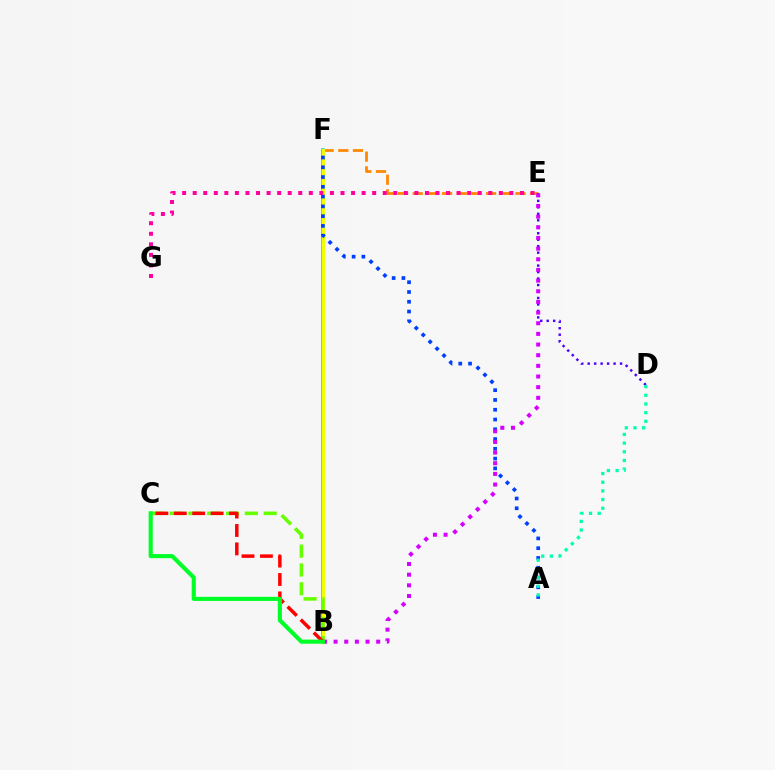{('B', 'F'): [{'color': '#00c7ff', 'line_style': 'solid', 'thickness': 2.55}, {'color': '#eeff00', 'line_style': 'solid', 'thickness': 2.32}], ('E', 'F'): [{'color': '#ff8800', 'line_style': 'dashed', 'thickness': 1.99}], ('B', 'C'): [{'color': '#66ff00', 'line_style': 'dashed', 'thickness': 2.56}, {'color': '#ff0000', 'line_style': 'dashed', 'thickness': 2.5}, {'color': '#00ff27', 'line_style': 'solid', 'thickness': 2.96}], ('A', 'F'): [{'color': '#003fff', 'line_style': 'dotted', 'thickness': 2.66}], ('D', 'E'): [{'color': '#4f00ff', 'line_style': 'dotted', 'thickness': 1.76}], ('A', 'D'): [{'color': '#00ffaf', 'line_style': 'dotted', 'thickness': 2.35}], ('B', 'E'): [{'color': '#d600ff', 'line_style': 'dotted', 'thickness': 2.9}], ('E', 'G'): [{'color': '#ff00a0', 'line_style': 'dotted', 'thickness': 2.87}]}